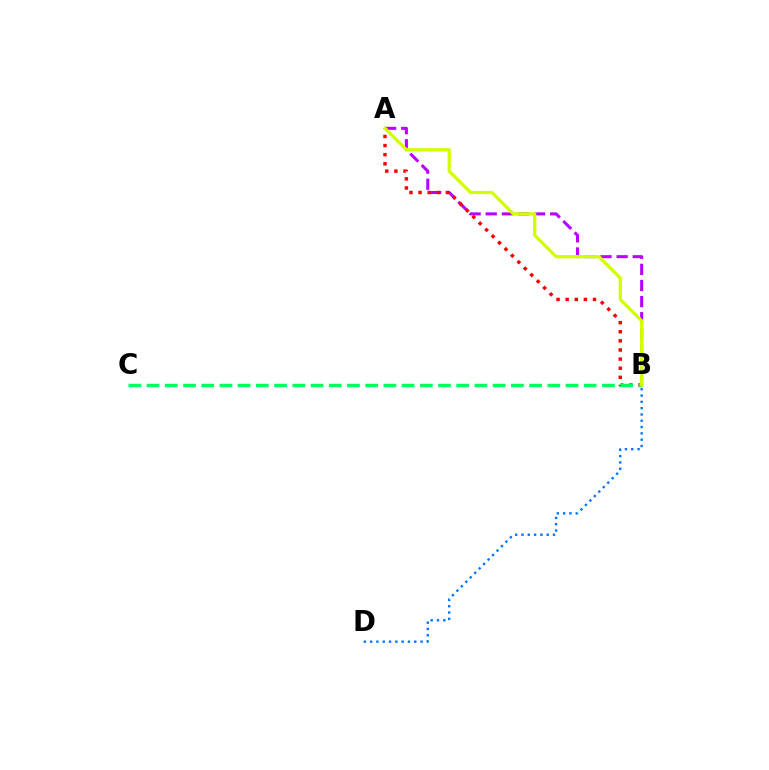{('A', 'B'): [{'color': '#b900ff', 'line_style': 'dashed', 'thickness': 2.19}, {'color': '#ff0000', 'line_style': 'dotted', 'thickness': 2.48}, {'color': '#d1ff00', 'line_style': 'solid', 'thickness': 2.33}], ('B', 'C'): [{'color': '#00ff5c', 'line_style': 'dashed', 'thickness': 2.47}], ('B', 'D'): [{'color': '#0074ff', 'line_style': 'dotted', 'thickness': 1.71}]}